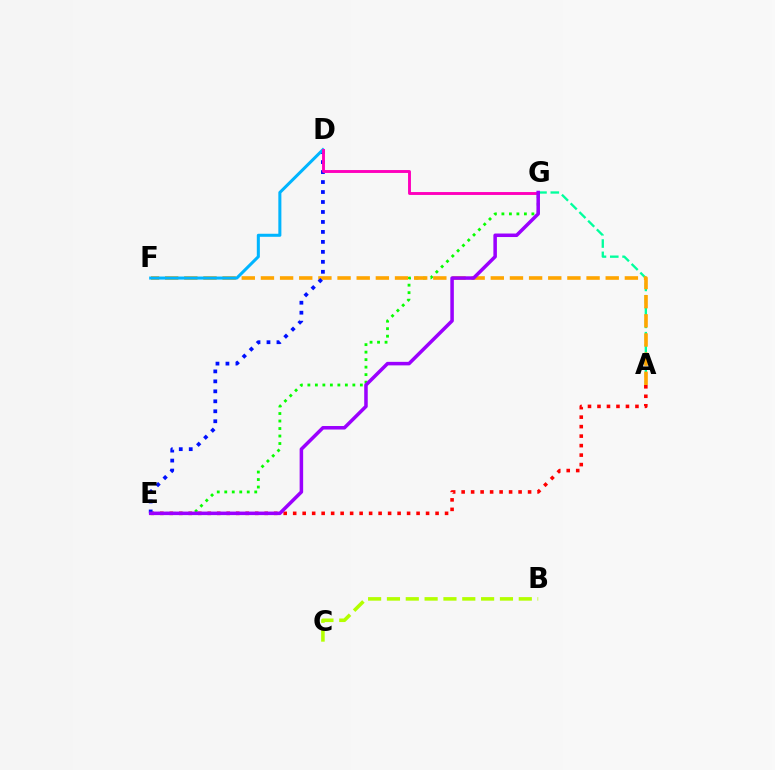{('A', 'E'): [{'color': '#ff0000', 'line_style': 'dotted', 'thickness': 2.58}], ('A', 'G'): [{'color': '#00ff9d', 'line_style': 'dashed', 'thickness': 1.67}], ('E', 'G'): [{'color': '#08ff00', 'line_style': 'dotted', 'thickness': 2.04}, {'color': '#9b00ff', 'line_style': 'solid', 'thickness': 2.53}], ('A', 'F'): [{'color': '#ffa500', 'line_style': 'dashed', 'thickness': 2.6}], ('D', 'E'): [{'color': '#0010ff', 'line_style': 'dotted', 'thickness': 2.71}], ('D', 'F'): [{'color': '#00b5ff', 'line_style': 'solid', 'thickness': 2.19}], ('D', 'G'): [{'color': '#ff00bd', 'line_style': 'solid', 'thickness': 2.09}], ('B', 'C'): [{'color': '#b3ff00', 'line_style': 'dashed', 'thickness': 2.56}]}